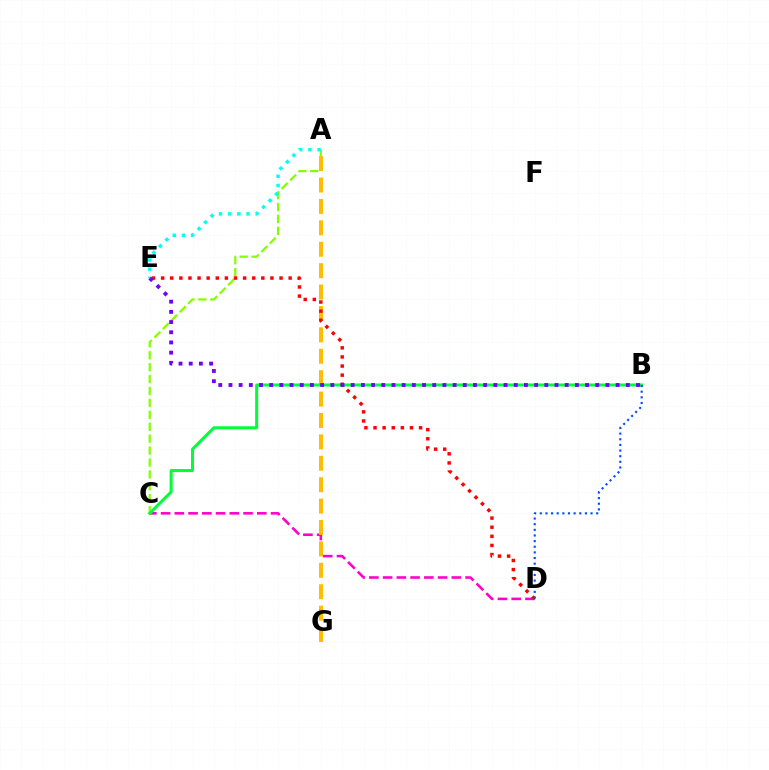{('C', 'D'): [{'color': '#ff00cf', 'line_style': 'dashed', 'thickness': 1.87}], ('A', 'C'): [{'color': '#84ff00', 'line_style': 'dashed', 'thickness': 1.62}], ('A', 'G'): [{'color': '#ffbd00', 'line_style': 'dashed', 'thickness': 2.91}], ('B', 'C'): [{'color': '#00ff39', 'line_style': 'solid', 'thickness': 2.18}], ('D', 'E'): [{'color': '#ff0000', 'line_style': 'dotted', 'thickness': 2.48}], ('A', 'E'): [{'color': '#00fff6', 'line_style': 'dotted', 'thickness': 2.49}], ('B', 'D'): [{'color': '#004bff', 'line_style': 'dotted', 'thickness': 1.53}], ('B', 'E'): [{'color': '#7200ff', 'line_style': 'dotted', 'thickness': 2.77}]}